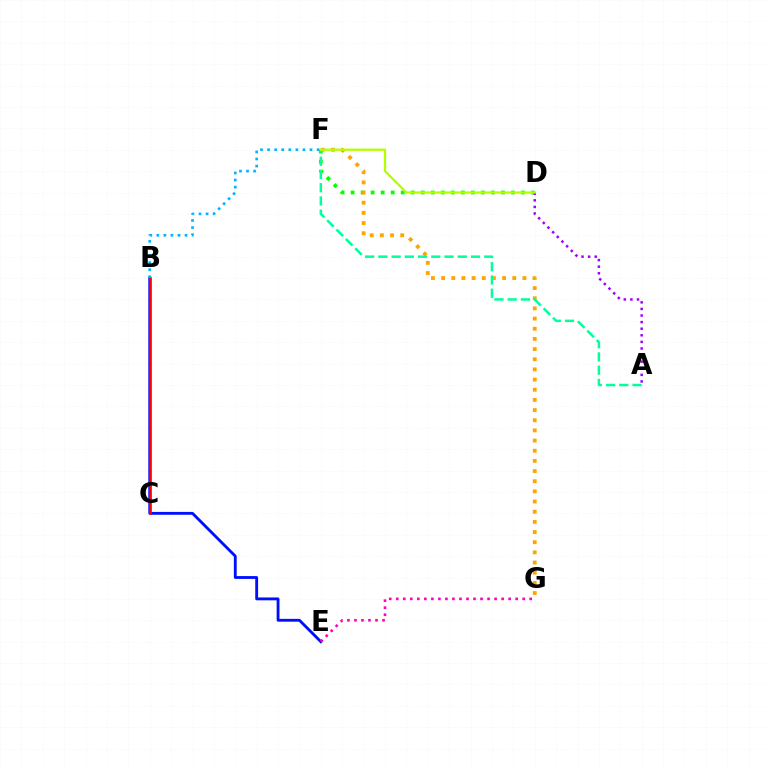{('D', 'F'): [{'color': '#08ff00', 'line_style': 'dotted', 'thickness': 2.72}, {'color': '#b3ff00', 'line_style': 'solid', 'thickness': 1.65}], ('F', 'G'): [{'color': '#ffa500', 'line_style': 'dotted', 'thickness': 2.76}], ('A', 'D'): [{'color': '#9b00ff', 'line_style': 'dotted', 'thickness': 1.79}], ('A', 'F'): [{'color': '#00ff9d', 'line_style': 'dashed', 'thickness': 1.8}], ('B', 'E'): [{'color': '#0010ff', 'line_style': 'solid', 'thickness': 2.05}], ('B', 'C'): [{'color': '#ff0000', 'line_style': 'solid', 'thickness': 1.88}], ('E', 'G'): [{'color': '#ff00bd', 'line_style': 'dotted', 'thickness': 1.91}], ('B', 'F'): [{'color': '#00b5ff', 'line_style': 'dotted', 'thickness': 1.92}]}